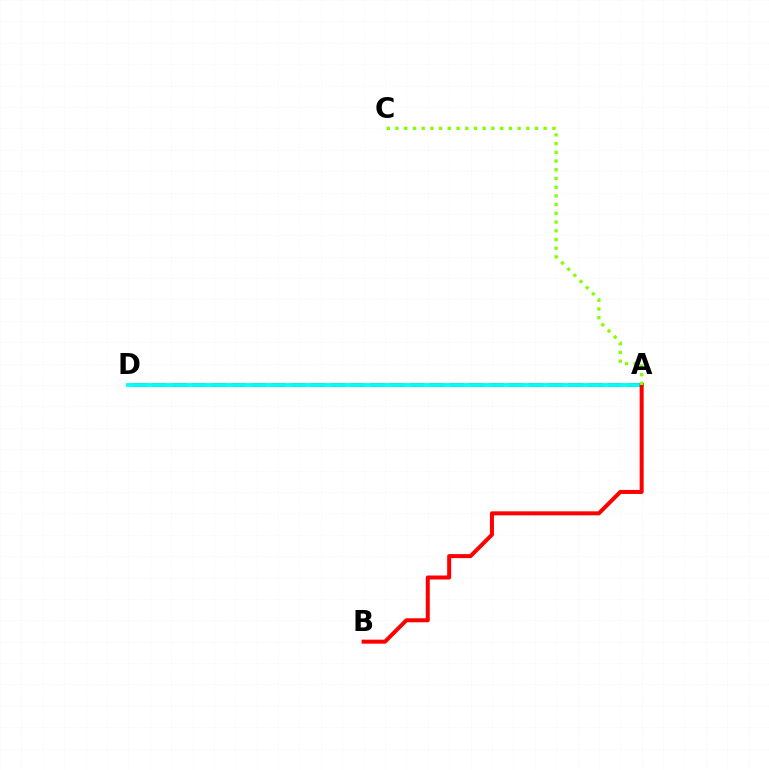{('A', 'D'): [{'color': '#7200ff', 'line_style': 'dashed', 'thickness': 2.69}, {'color': '#00fff6', 'line_style': 'solid', 'thickness': 2.78}], ('A', 'B'): [{'color': '#ff0000', 'line_style': 'solid', 'thickness': 2.88}], ('A', 'C'): [{'color': '#84ff00', 'line_style': 'dotted', 'thickness': 2.37}]}